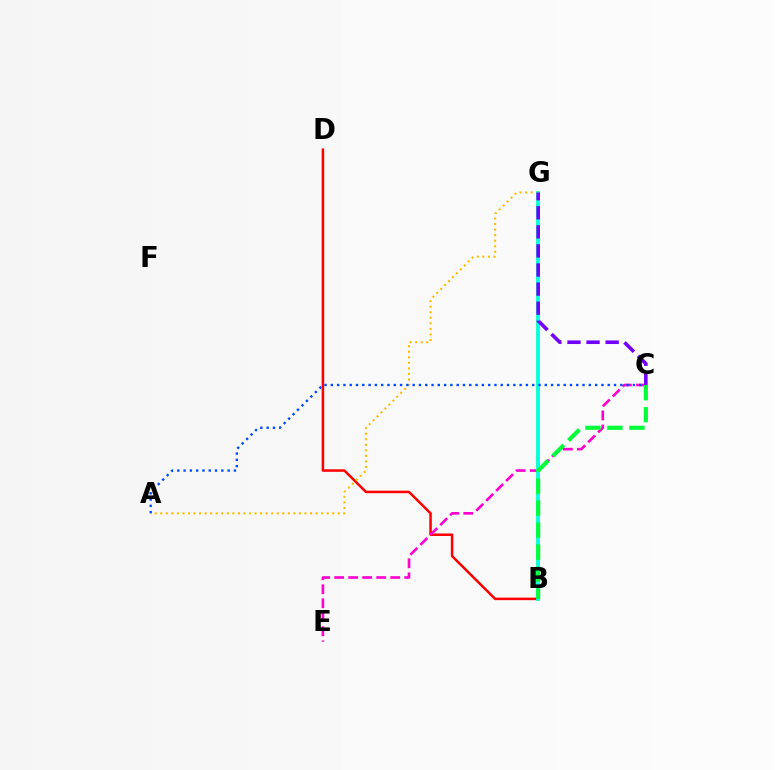{('B', 'G'): [{'color': '#84ff00', 'line_style': 'solid', 'thickness': 2.74}, {'color': '#00fff6', 'line_style': 'solid', 'thickness': 2.54}], ('B', 'D'): [{'color': '#ff0000', 'line_style': 'solid', 'thickness': 1.81}], ('C', 'E'): [{'color': '#ff00cf', 'line_style': 'dashed', 'thickness': 1.9}], ('A', 'G'): [{'color': '#ffbd00', 'line_style': 'dotted', 'thickness': 1.51}], ('B', 'C'): [{'color': '#00ff39', 'line_style': 'dashed', 'thickness': 2.99}], ('C', 'G'): [{'color': '#7200ff', 'line_style': 'dashed', 'thickness': 2.59}], ('A', 'C'): [{'color': '#004bff', 'line_style': 'dotted', 'thickness': 1.71}]}